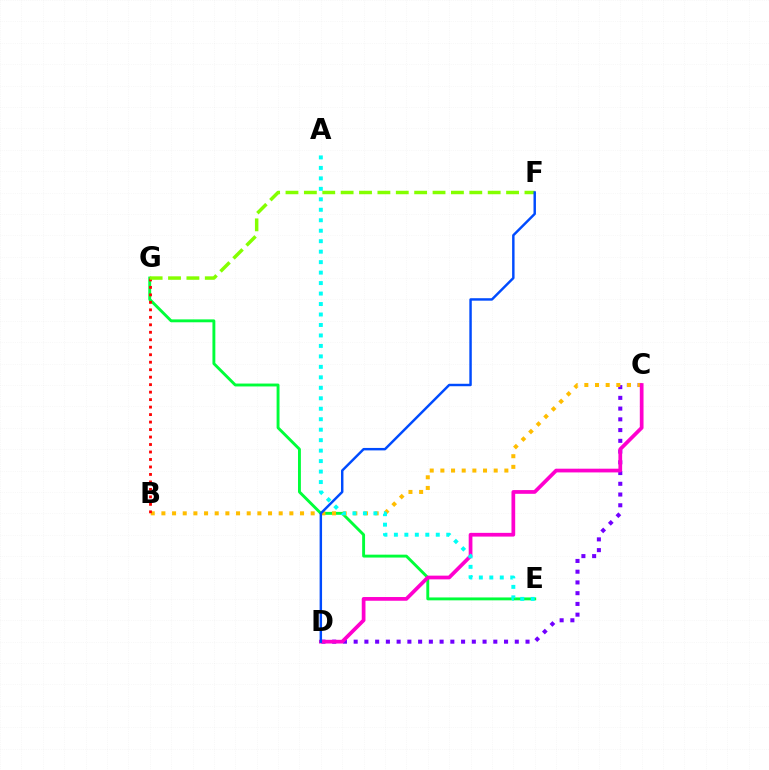{('C', 'D'): [{'color': '#7200ff', 'line_style': 'dotted', 'thickness': 2.92}, {'color': '#ff00cf', 'line_style': 'solid', 'thickness': 2.68}], ('E', 'G'): [{'color': '#00ff39', 'line_style': 'solid', 'thickness': 2.08}], ('B', 'C'): [{'color': '#ffbd00', 'line_style': 'dotted', 'thickness': 2.9}], ('A', 'E'): [{'color': '#00fff6', 'line_style': 'dotted', 'thickness': 2.85}], ('B', 'G'): [{'color': '#ff0000', 'line_style': 'dotted', 'thickness': 2.03}], ('F', 'G'): [{'color': '#84ff00', 'line_style': 'dashed', 'thickness': 2.5}], ('D', 'F'): [{'color': '#004bff', 'line_style': 'solid', 'thickness': 1.76}]}